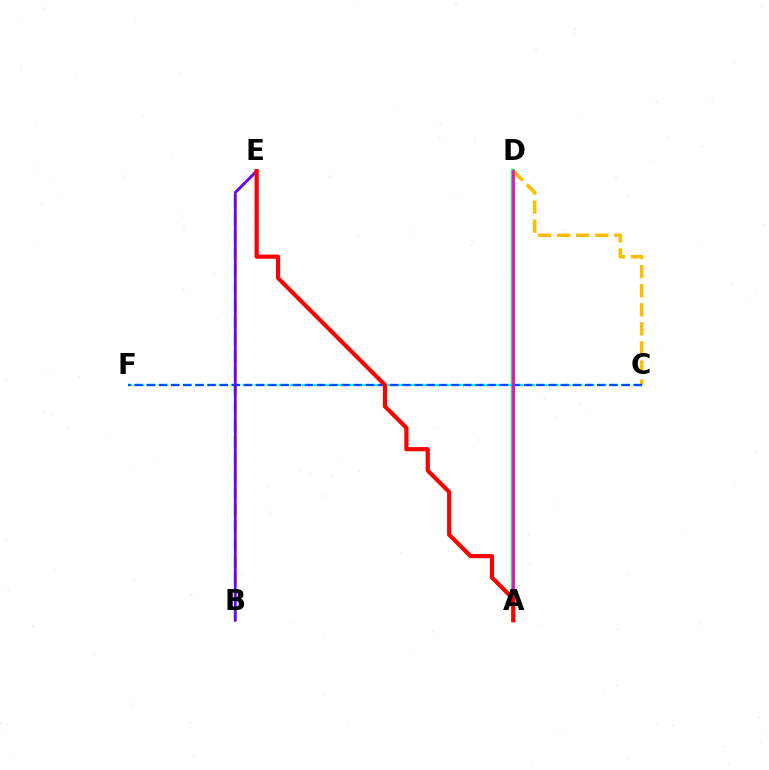{('A', 'D'): [{'color': '#00ff39', 'line_style': 'solid', 'thickness': 2.81}, {'color': '#ff00cf', 'line_style': 'solid', 'thickness': 1.94}], ('C', 'F'): [{'color': '#00fff6', 'line_style': 'dashed', 'thickness': 1.61}, {'color': '#004bff', 'line_style': 'dashed', 'thickness': 1.65}], ('C', 'D'): [{'color': '#ffbd00', 'line_style': 'dashed', 'thickness': 2.59}], ('B', 'E'): [{'color': '#84ff00', 'line_style': 'dashed', 'thickness': 2.32}, {'color': '#7200ff', 'line_style': 'solid', 'thickness': 2.0}], ('A', 'E'): [{'color': '#ff0000', 'line_style': 'solid', 'thickness': 3.0}]}